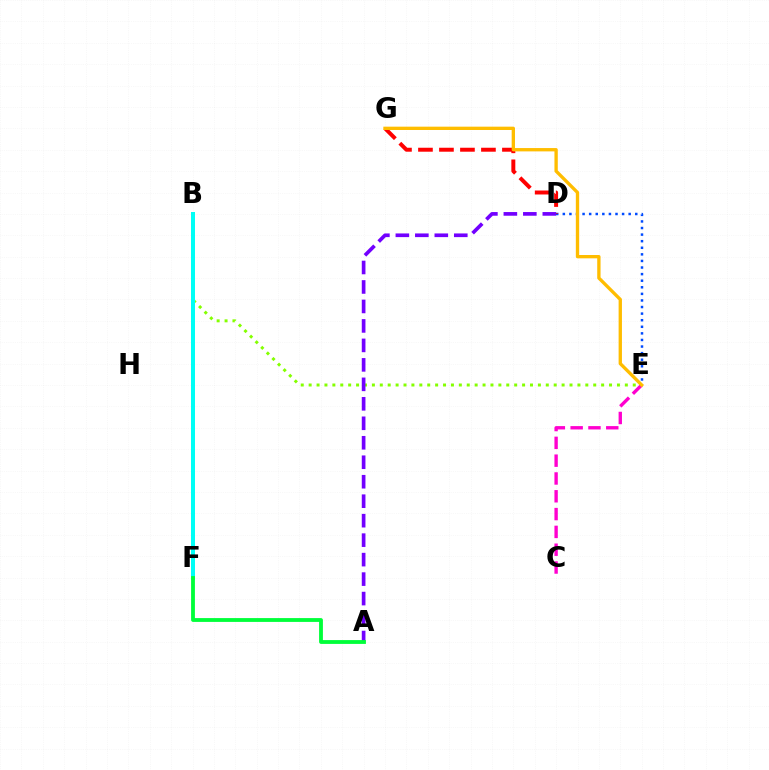{('B', 'E'): [{'color': '#84ff00', 'line_style': 'dotted', 'thickness': 2.15}], ('D', 'E'): [{'color': '#004bff', 'line_style': 'dotted', 'thickness': 1.79}], ('D', 'G'): [{'color': '#ff0000', 'line_style': 'dashed', 'thickness': 2.85}], ('A', 'D'): [{'color': '#7200ff', 'line_style': 'dashed', 'thickness': 2.65}], ('C', 'E'): [{'color': '#ff00cf', 'line_style': 'dashed', 'thickness': 2.42}], ('B', 'F'): [{'color': '#00fff6', 'line_style': 'solid', 'thickness': 2.88}], ('E', 'G'): [{'color': '#ffbd00', 'line_style': 'solid', 'thickness': 2.4}], ('A', 'F'): [{'color': '#00ff39', 'line_style': 'solid', 'thickness': 2.75}]}